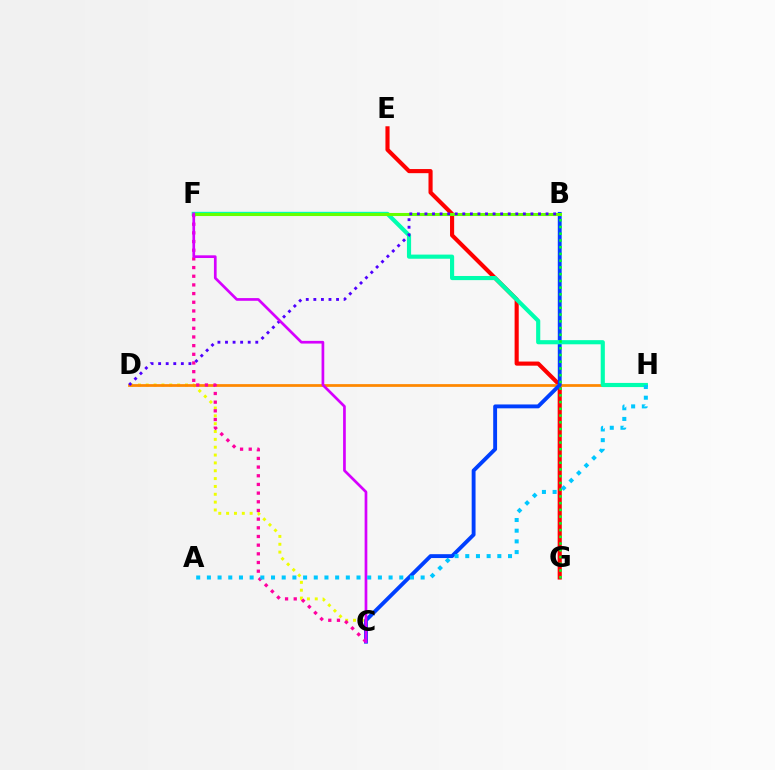{('C', 'D'): [{'color': '#eeff00', 'line_style': 'dotted', 'thickness': 2.13}], ('E', 'G'): [{'color': '#ff0000', 'line_style': 'solid', 'thickness': 2.97}], ('D', 'H'): [{'color': '#ff8800', 'line_style': 'solid', 'thickness': 1.98}], ('B', 'C'): [{'color': '#003fff', 'line_style': 'solid', 'thickness': 2.79}], ('F', 'H'): [{'color': '#00ffaf', 'line_style': 'solid', 'thickness': 2.98}], ('C', 'F'): [{'color': '#ff00a0', 'line_style': 'dotted', 'thickness': 2.36}, {'color': '#d600ff', 'line_style': 'solid', 'thickness': 1.94}], ('B', 'F'): [{'color': '#66ff00', 'line_style': 'solid', 'thickness': 2.2}], ('B', 'D'): [{'color': '#4f00ff', 'line_style': 'dotted', 'thickness': 2.06}], ('B', 'G'): [{'color': '#00ff27', 'line_style': 'dotted', 'thickness': 1.83}], ('A', 'H'): [{'color': '#00c7ff', 'line_style': 'dotted', 'thickness': 2.9}]}